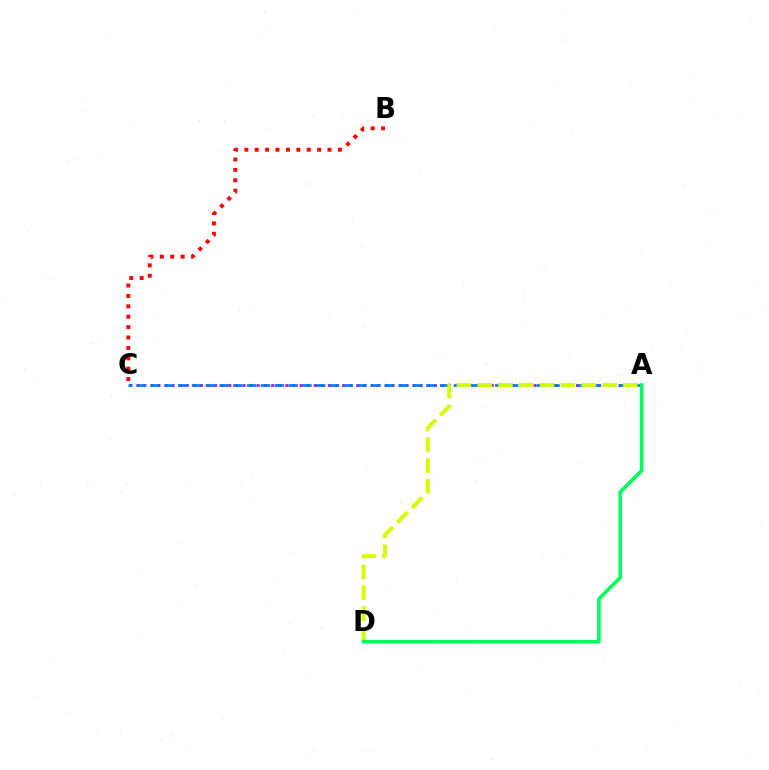{('B', 'C'): [{'color': '#ff0000', 'line_style': 'dotted', 'thickness': 2.83}], ('A', 'C'): [{'color': '#b900ff', 'line_style': 'dotted', 'thickness': 1.93}, {'color': '#0074ff', 'line_style': 'dashed', 'thickness': 1.87}], ('A', 'D'): [{'color': '#d1ff00', 'line_style': 'dashed', 'thickness': 2.83}, {'color': '#00ff5c', 'line_style': 'solid', 'thickness': 2.59}]}